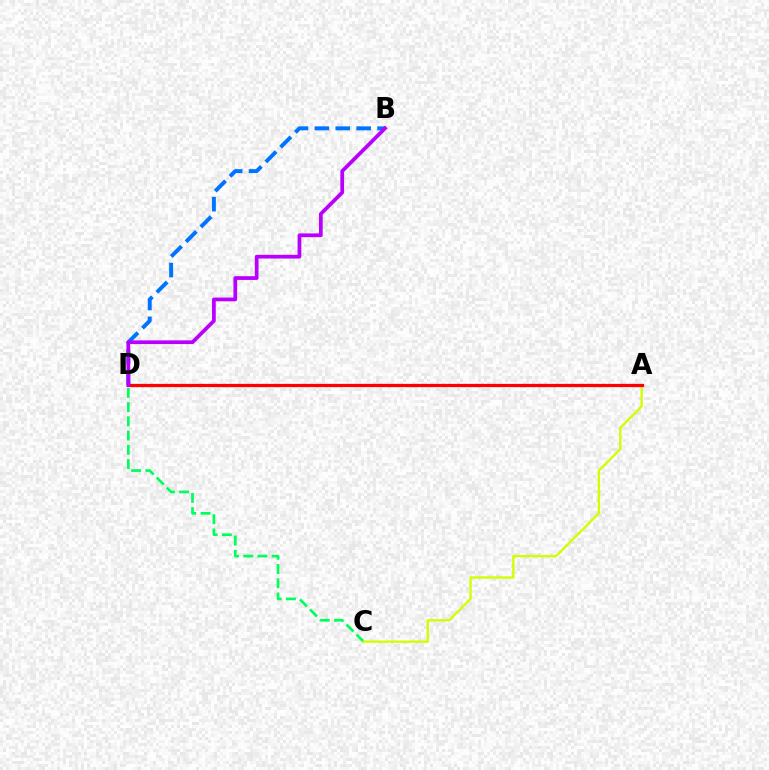{('C', 'D'): [{'color': '#00ff5c', 'line_style': 'dashed', 'thickness': 1.93}], ('B', 'D'): [{'color': '#0074ff', 'line_style': 'dashed', 'thickness': 2.84}, {'color': '#b900ff', 'line_style': 'solid', 'thickness': 2.69}], ('A', 'C'): [{'color': '#d1ff00', 'line_style': 'solid', 'thickness': 1.69}], ('A', 'D'): [{'color': '#ff0000', 'line_style': 'solid', 'thickness': 2.33}]}